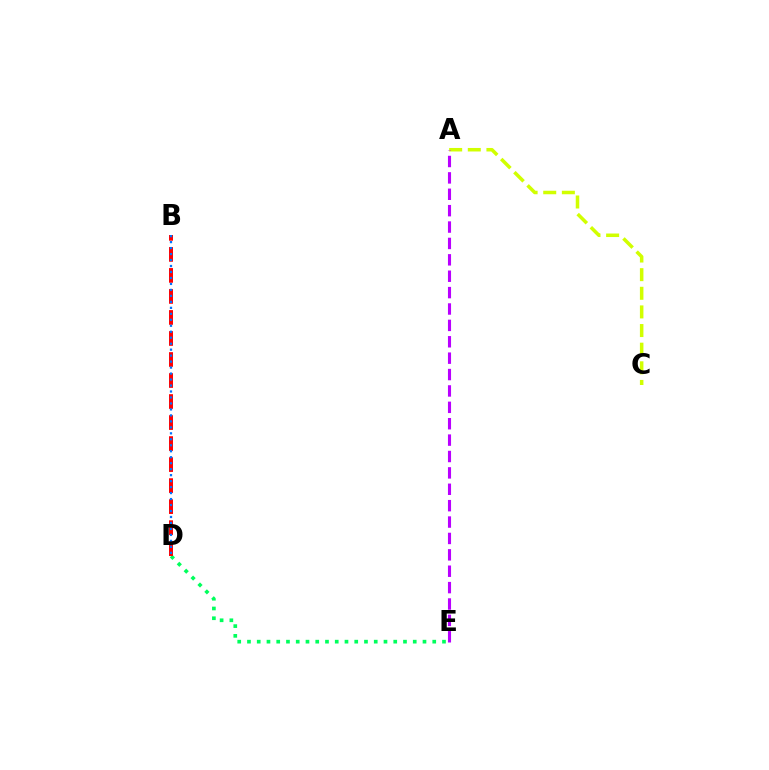{('A', 'C'): [{'color': '#d1ff00', 'line_style': 'dashed', 'thickness': 2.53}], ('D', 'E'): [{'color': '#00ff5c', 'line_style': 'dotted', 'thickness': 2.65}], ('A', 'E'): [{'color': '#b900ff', 'line_style': 'dashed', 'thickness': 2.23}], ('B', 'D'): [{'color': '#ff0000', 'line_style': 'dashed', 'thickness': 2.86}, {'color': '#0074ff', 'line_style': 'dotted', 'thickness': 1.62}]}